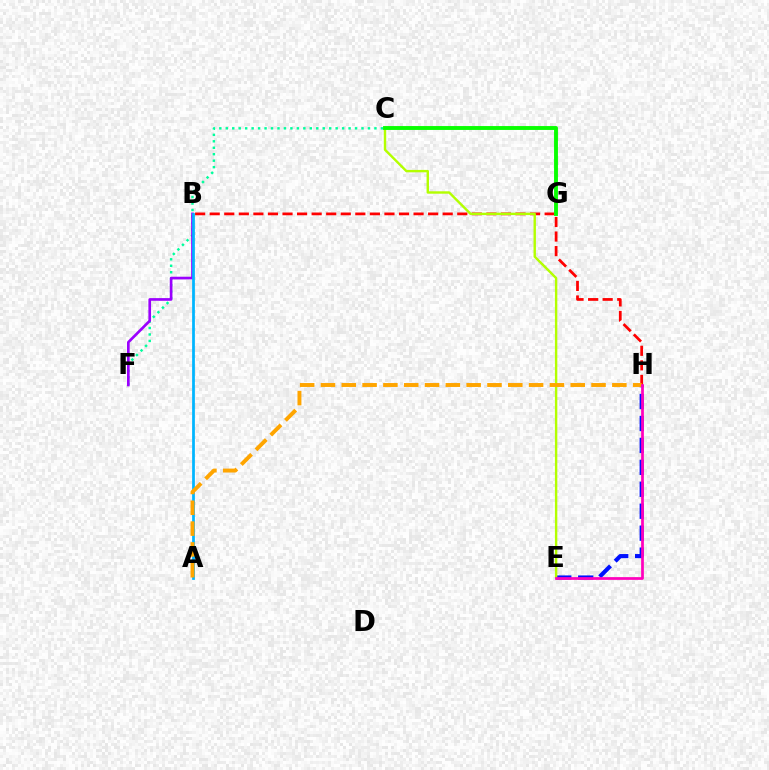{('C', 'F'): [{'color': '#00ff9d', 'line_style': 'dotted', 'thickness': 1.76}], ('E', 'H'): [{'color': '#0010ff', 'line_style': 'dashed', 'thickness': 2.98}, {'color': '#ff00bd', 'line_style': 'solid', 'thickness': 1.97}], ('B', 'H'): [{'color': '#ff0000', 'line_style': 'dashed', 'thickness': 1.98}], ('C', 'E'): [{'color': '#b3ff00', 'line_style': 'solid', 'thickness': 1.73}], ('B', 'F'): [{'color': '#9b00ff', 'line_style': 'solid', 'thickness': 1.92}], ('A', 'B'): [{'color': '#00b5ff', 'line_style': 'solid', 'thickness': 1.98}], ('A', 'H'): [{'color': '#ffa500', 'line_style': 'dashed', 'thickness': 2.83}], ('C', 'G'): [{'color': '#08ff00', 'line_style': 'solid', 'thickness': 2.8}]}